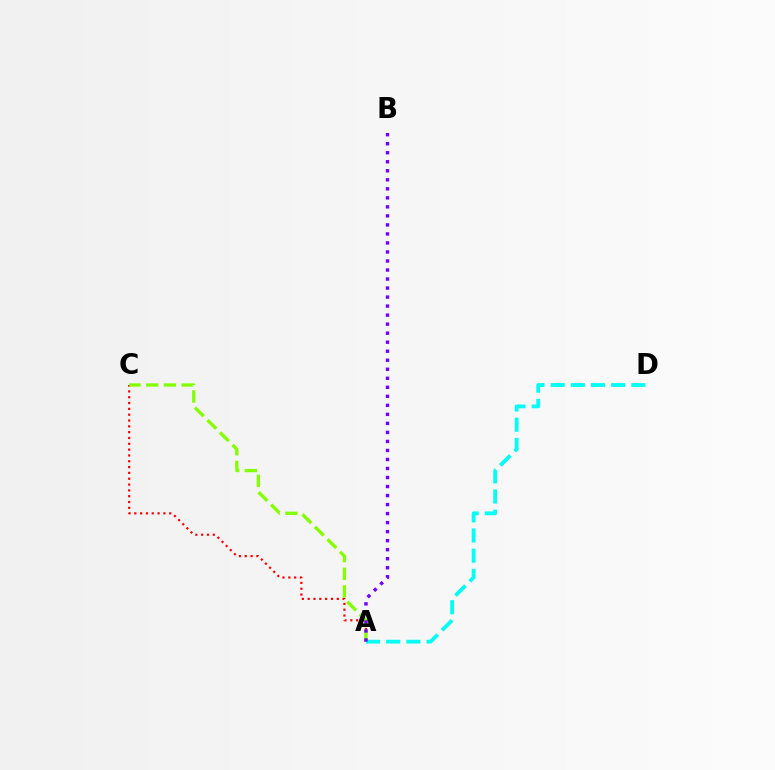{('A', 'C'): [{'color': '#ff0000', 'line_style': 'dotted', 'thickness': 1.58}, {'color': '#84ff00', 'line_style': 'dashed', 'thickness': 2.4}], ('A', 'D'): [{'color': '#00fff6', 'line_style': 'dashed', 'thickness': 2.74}], ('A', 'B'): [{'color': '#7200ff', 'line_style': 'dotted', 'thickness': 2.45}]}